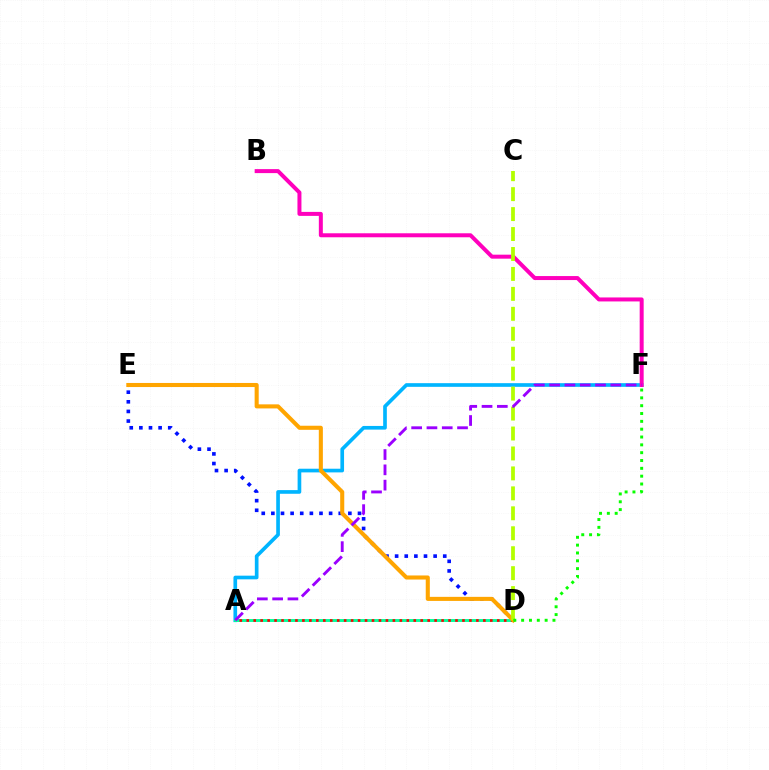{('D', 'E'): [{'color': '#0010ff', 'line_style': 'dotted', 'thickness': 2.62}, {'color': '#ffa500', 'line_style': 'solid', 'thickness': 2.93}], ('A', 'F'): [{'color': '#00b5ff', 'line_style': 'solid', 'thickness': 2.64}, {'color': '#9b00ff', 'line_style': 'dashed', 'thickness': 2.08}], ('A', 'D'): [{'color': '#00ff9d', 'line_style': 'solid', 'thickness': 2.1}, {'color': '#ff0000', 'line_style': 'dotted', 'thickness': 1.89}], ('B', 'F'): [{'color': '#ff00bd', 'line_style': 'solid', 'thickness': 2.87}], ('C', 'D'): [{'color': '#b3ff00', 'line_style': 'dashed', 'thickness': 2.71}], ('D', 'F'): [{'color': '#08ff00', 'line_style': 'dotted', 'thickness': 2.13}]}